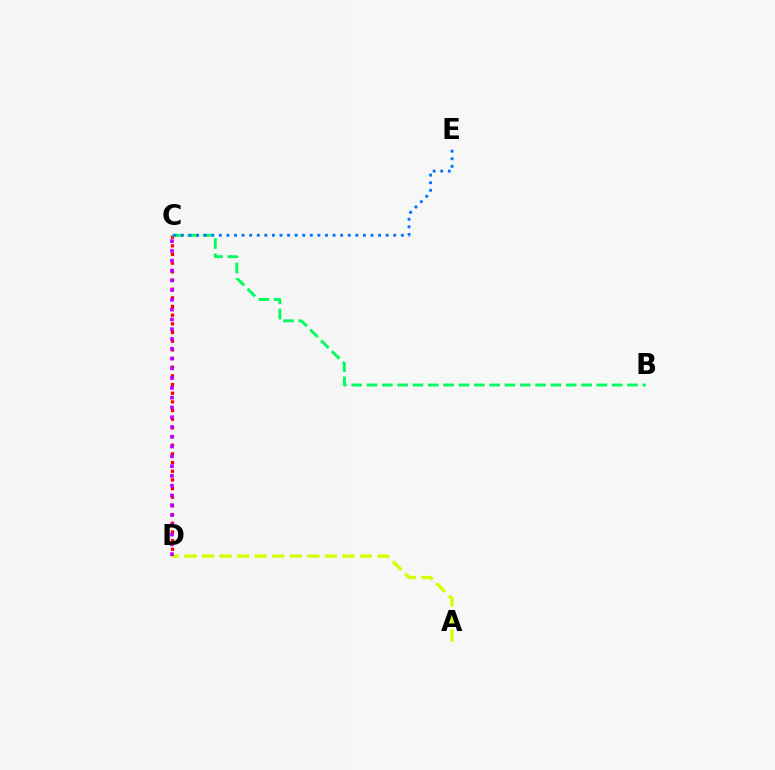{('A', 'D'): [{'color': '#d1ff00', 'line_style': 'dashed', 'thickness': 2.38}], ('C', 'D'): [{'color': '#ff0000', 'line_style': 'dotted', 'thickness': 2.36}, {'color': '#b900ff', 'line_style': 'dotted', 'thickness': 2.66}], ('B', 'C'): [{'color': '#00ff5c', 'line_style': 'dashed', 'thickness': 2.08}], ('C', 'E'): [{'color': '#0074ff', 'line_style': 'dotted', 'thickness': 2.06}]}